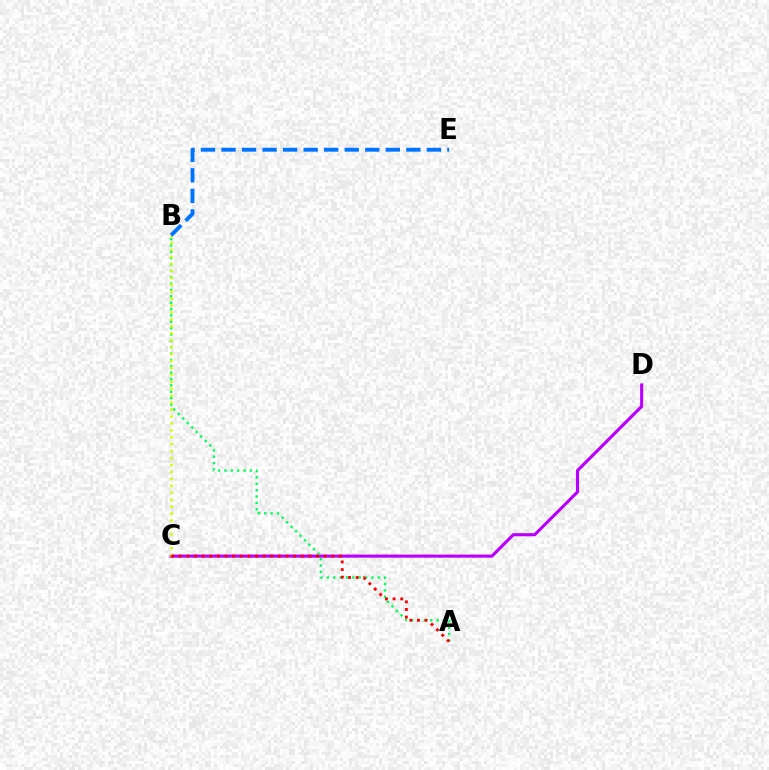{('C', 'D'): [{'color': '#b900ff', 'line_style': 'solid', 'thickness': 2.24}], ('A', 'B'): [{'color': '#00ff5c', 'line_style': 'dotted', 'thickness': 1.73}], ('B', 'C'): [{'color': '#d1ff00', 'line_style': 'dotted', 'thickness': 1.88}], ('B', 'E'): [{'color': '#0074ff', 'line_style': 'dashed', 'thickness': 2.79}], ('A', 'C'): [{'color': '#ff0000', 'line_style': 'dotted', 'thickness': 2.07}]}